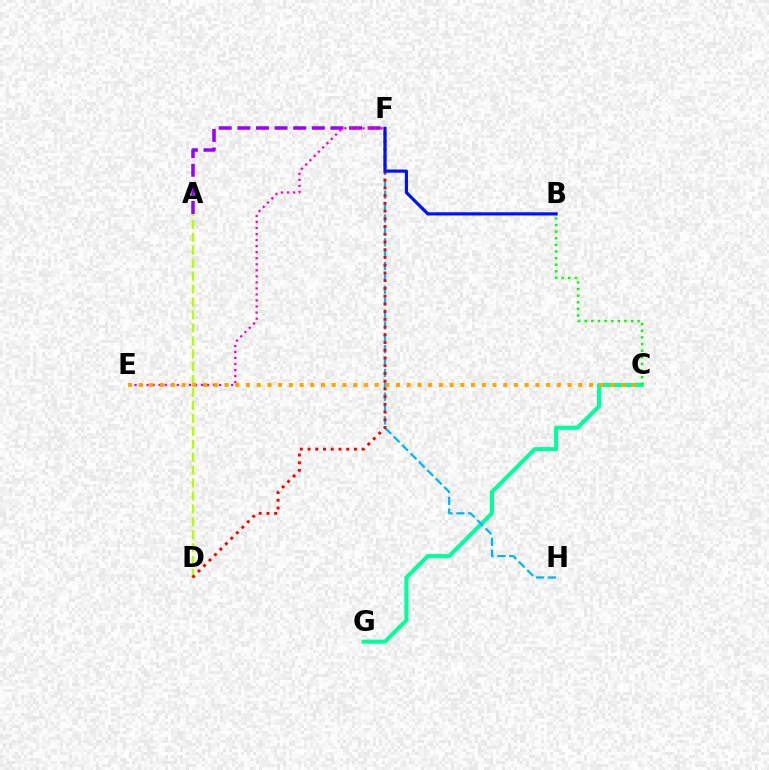{('C', 'G'): [{'color': '#00ff9d', 'line_style': 'solid', 'thickness': 2.96}], ('F', 'H'): [{'color': '#00b5ff', 'line_style': 'dashed', 'thickness': 1.61}], ('A', 'F'): [{'color': '#9b00ff', 'line_style': 'dashed', 'thickness': 2.53}], ('A', 'D'): [{'color': '#b3ff00', 'line_style': 'dashed', 'thickness': 1.76}], ('E', 'F'): [{'color': '#ff00bd', 'line_style': 'dotted', 'thickness': 1.64}], ('B', 'C'): [{'color': '#08ff00', 'line_style': 'dotted', 'thickness': 1.8}], ('D', 'F'): [{'color': '#ff0000', 'line_style': 'dotted', 'thickness': 2.1}], ('C', 'E'): [{'color': '#ffa500', 'line_style': 'dotted', 'thickness': 2.91}], ('B', 'F'): [{'color': '#0010ff', 'line_style': 'solid', 'thickness': 2.3}]}